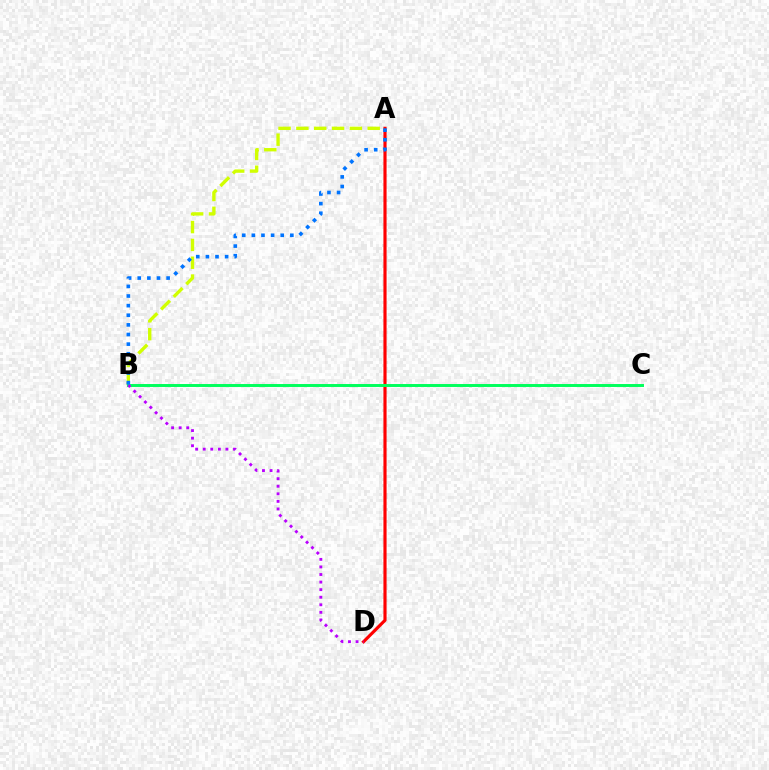{('A', 'D'): [{'color': '#ff0000', 'line_style': 'solid', 'thickness': 2.27}], ('A', 'B'): [{'color': '#d1ff00', 'line_style': 'dashed', 'thickness': 2.42}, {'color': '#0074ff', 'line_style': 'dotted', 'thickness': 2.61}], ('B', 'C'): [{'color': '#00ff5c', 'line_style': 'solid', 'thickness': 2.12}], ('B', 'D'): [{'color': '#b900ff', 'line_style': 'dotted', 'thickness': 2.06}]}